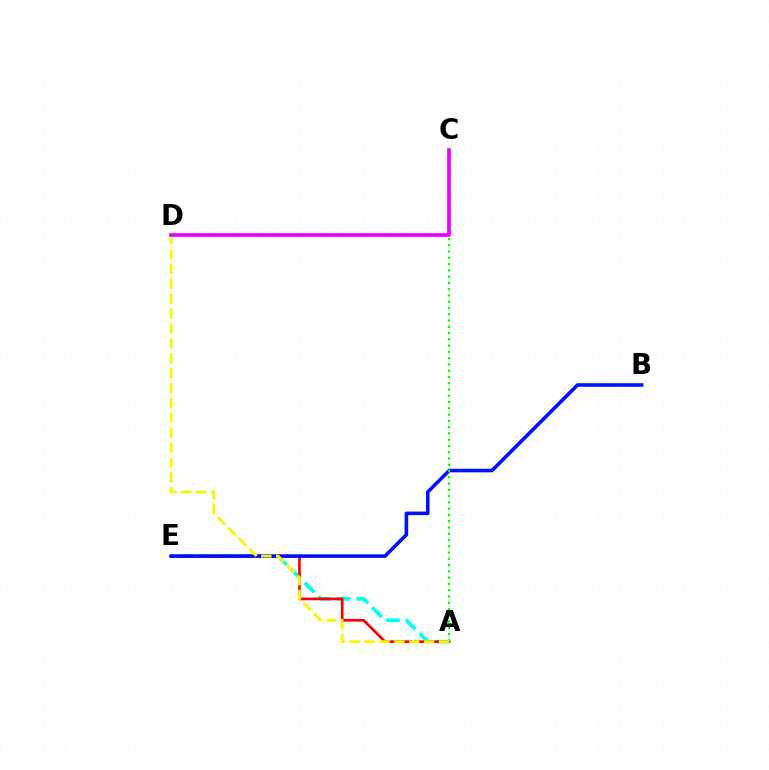{('A', 'E'): [{'color': '#00fff6', 'line_style': 'dashed', 'thickness': 2.64}, {'color': '#ff0000', 'line_style': 'solid', 'thickness': 1.95}], ('B', 'E'): [{'color': '#0010ff', 'line_style': 'solid', 'thickness': 2.57}], ('A', 'C'): [{'color': '#08ff00', 'line_style': 'dotted', 'thickness': 1.7}], ('A', 'D'): [{'color': '#fcf500', 'line_style': 'dashed', 'thickness': 2.02}], ('C', 'D'): [{'color': '#ee00ff', 'line_style': 'solid', 'thickness': 2.66}]}